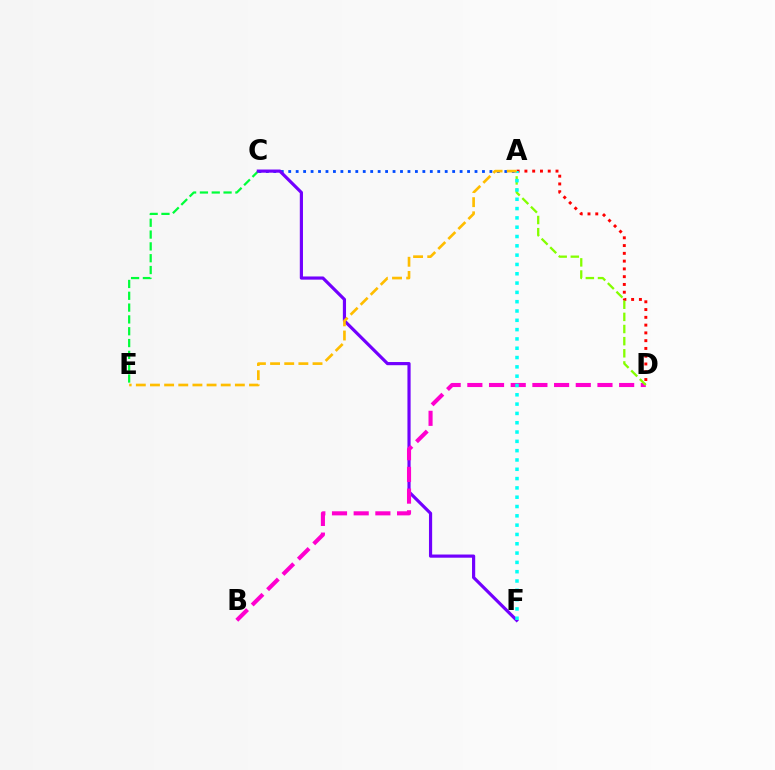{('A', 'C'): [{'color': '#004bff', 'line_style': 'dotted', 'thickness': 2.02}], ('A', 'D'): [{'color': '#ff0000', 'line_style': 'dotted', 'thickness': 2.11}, {'color': '#84ff00', 'line_style': 'dashed', 'thickness': 1.65}], ('C', 'E'): [{'color': '#00ff39', 'line_style': 'dashed', 'thickness': 1.61}], ('C', 'F'): [{'color': '#7200ff', 'line_style': 'solid', 'thickness': 2.28}], ('B', 'D'): [{'color': '#ff00cf', 'line_style': 'dashed', 'thickness': 2.95}], ('A', 'F'): [{'color': '#00fff6', 'line_style': 'dotted', 'thickness': 2.53}], ('A', 'E'): [{'color': '#ffbd00', 'line_style': 'dashed', 'thickness': 1.92}]}